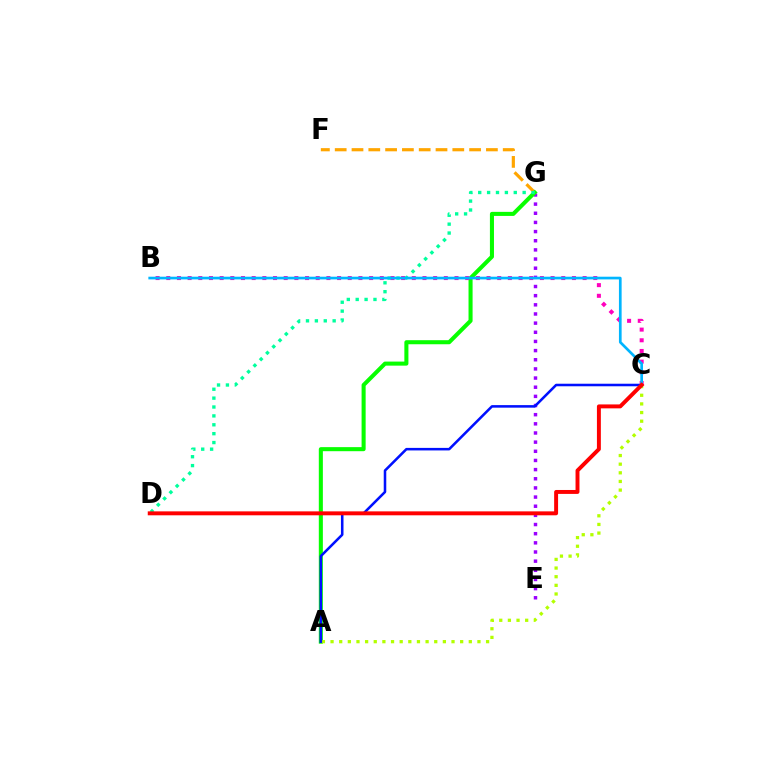{('F', 'G'): [{'color': '#ffa500', 'line_style': 'dashed', 'thickness': 2.28}], ('E', 'G'): [{'color': '#9b00ff', 'line_style': 'dotted', 'thickness': 2.49}], ('A', 'G'): [{'color': '#08ff00', 'line_style': 'solid', 'thickness': 2.92}], ('B', 'C'): [{'color': '#ff00bd', 'line_style': 'dotted', 'thickness': 2.9}, {'color': '#00b5ff', 'line_style': 'solid', 'thickness': 1.94}], ('A', 'C'): [{'color': '#b3ff00', 'line_style': 'dotted', 'thickness': 2.35}, {'color': '#0010ff', 'line_style': 'solid', 'thickness': 1.83}], ('D', 'G'): [{'color': '#00ff9d', 'line_style': 'dotted', 'thickness': 2.41}], ('C', 'D'): [{'color': '#ff0000', 'line_style': 'solid', 'thickness': 2.83}]}